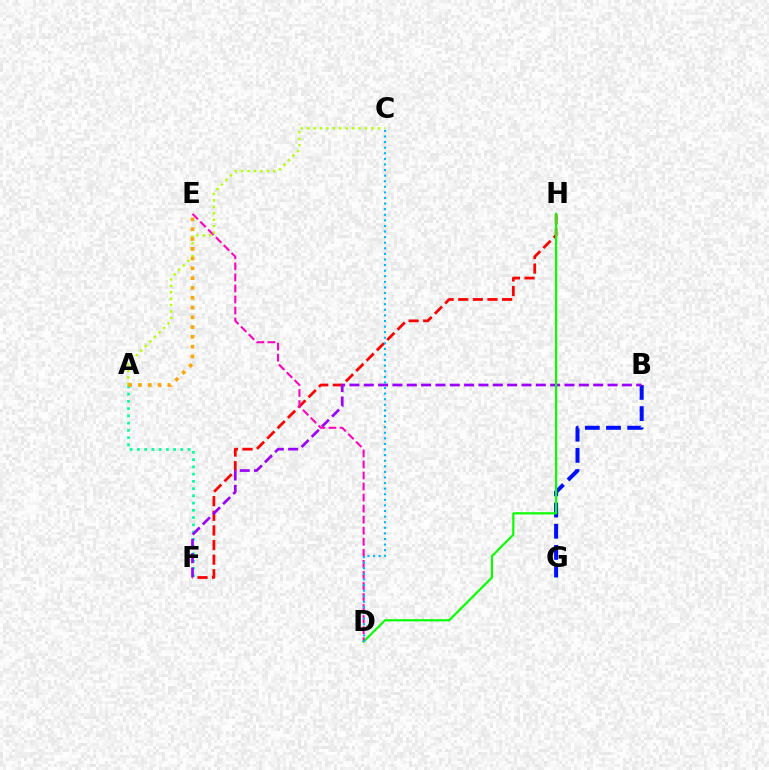{('B', 'G'): [{'color': '#0010ff', 'line_style': 'dashed', 'thickness': 2.88}], ('F', 'H'): [{'color': '#ff0000', 'line_style': 'dashed', 'thickness': 1.99}], ('A', 'F'): [{'color': '#00ff9d', 'line_style': 'dotted', 'thickness': 1.97}], ('B', 'F'): [{'color': '#9b00ff', 'line_style': 'dashed', 'thickness': 1.95}], ('D', 'H'): [{'color': '#08ff00', 'line_style': 'solid', 'thickness': 1.58}], ('D', 'E'): [{'color': '#ff00bd', 'line_style': 'dashed', 'thickness': 1.5}], ('A', 'C'): [{'color': '#b3ff00', 'line_style': 'dotted', 'thickness': 1.75}], ('C', 'D'): [{'color': '#00b5ff', 'line_style': 'dotted', 'thickness': 1.52}], ('A', 'E'): [{'color': '#ffa500', 'line_style': 'dotted', 'thickness': 2.66}]}